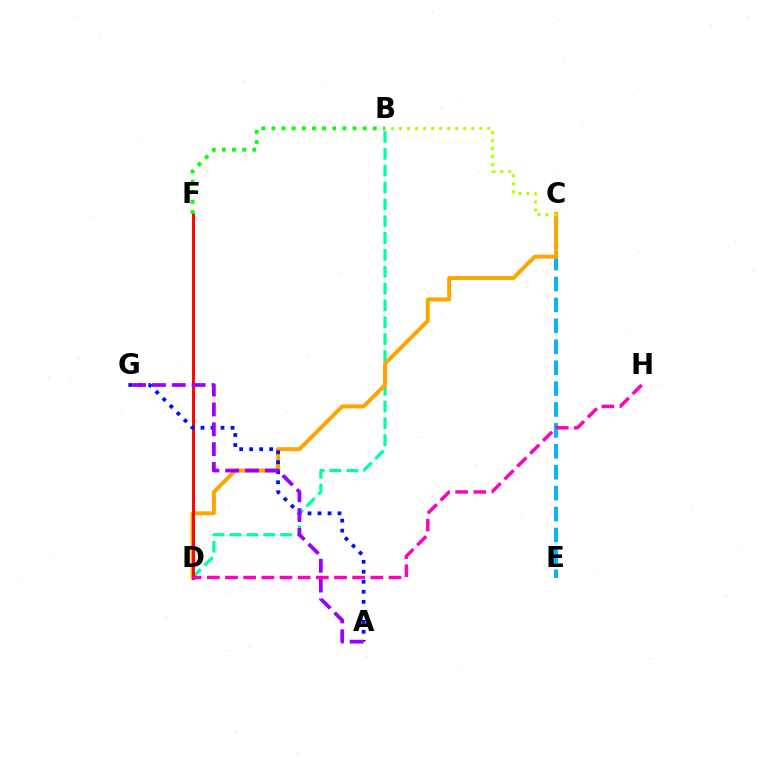{('C', 'E'): [{'color': '#00b5ff', 'line_style': 'dashed', 'thickness': 2.84}], ('B', 'D'): [{'color': '#00ff9d', 'line_style': 'dashed', 'thickness': 2.29}], ('C', 'D'): [{'color': '#ffa500', 'line_style': 'solid', 'thickness': 2.87}], ('D', 'F'): [{'color': '#ff0000', 'line_style': 'solid', 'thickness': 2.1}], ('A', 'G'): [{'color': '#0010ff', 'line_style': 'dotted', 'thickness': 2.72}, {'color': '#9b00ff', 'line_style': 'dashed', 'thickness': 2.7}], ('B', 'F'): [{'color': '#08ff00', 'line_style': 'dotted', 'thickness': 2.75}], ('B', 'C'): [{'color': '#b3ff00', 'line_style': 'dotted', 'thickness': 2.18}], ('D', 'H'): [{'color': '#ff00bd', 'line_style': 'dashed', 'thickness': 2.47}]}